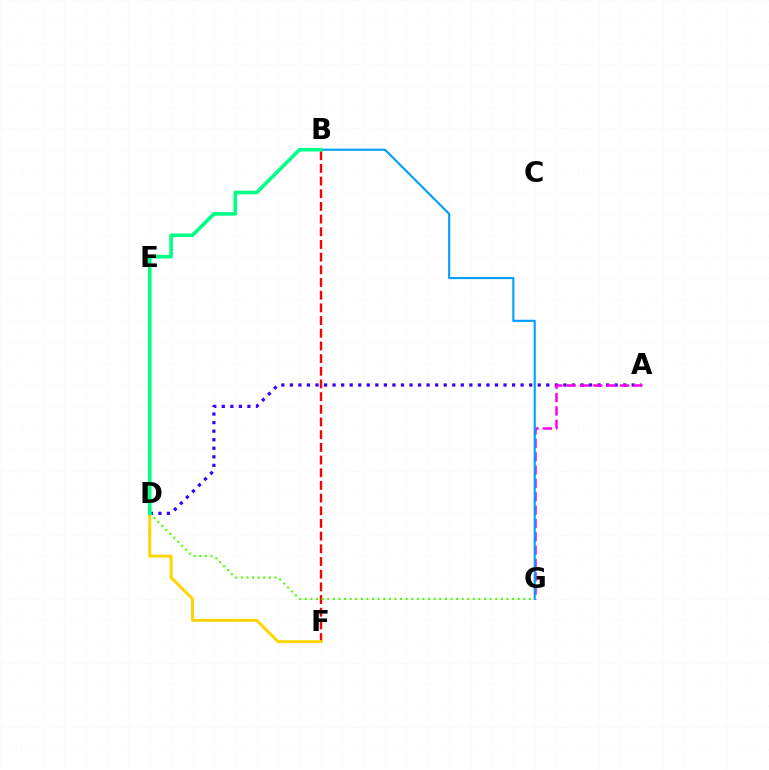{('B', 'F'): [{'color': '#ff0000', 'line_style': 'dashed', 'thickness': 1.72}], ('A', 'D'): [{'color': '#3700ff', 'line_style': 'dotted', 'thickness': 2.32}], ('A', 'G'): [{'color': '#ff00ed', 'line_style': 'dashed', 'thickness': 1.81}], ('B', 'G'): [{'color': '#009eff', 'line_style': 'solid', 'thickness': 1.52}], ('D', 'F'): [{'color': '#ffd500', 'line_style': 'solid', 'thickness': 2.13}], ('D', 'G'): [{'color': '#4fff00', 'line_style': 'dotted', 'thickness': 1.52}], ('B', 'D'): [{'color': '#00ff86', 'line_style': 'solid', 'thickness': 2.6}]}